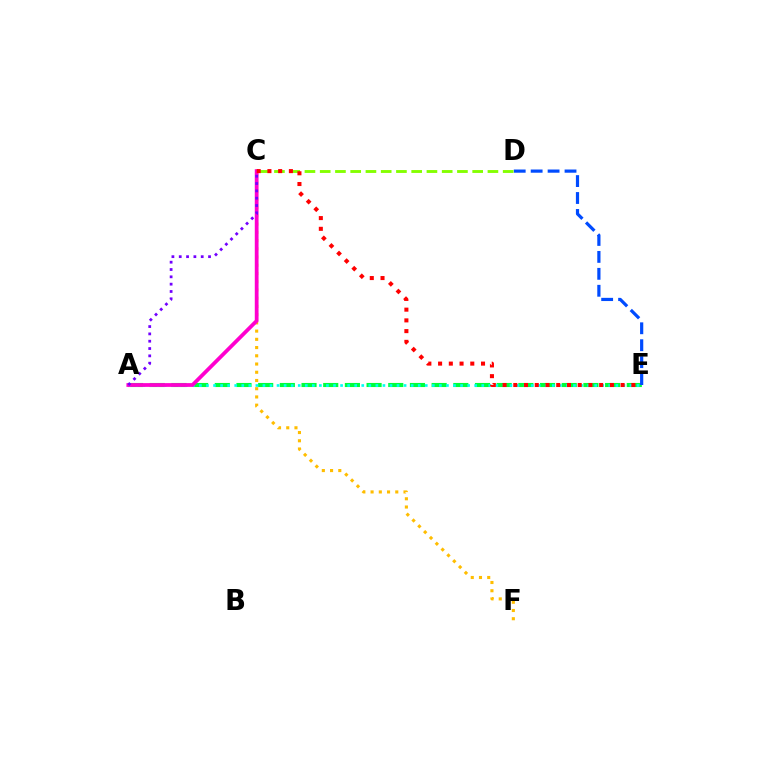{('A', 'E'): [{'color': '#00ff39', 'line_style': 'dashed', 'thickness': 2.95}, {'color': '#00fff6', 'line_style': 'dotted', 'thickness': 1.92}], ('C', 'F'): [{'color': '#ffbd00', 'line_style': 'dotted', 'thickness': 2.24}], ('D', 'E'): [{'color': '#004bff', 'line_style': 'dashed', 'thickness': 2.3}], ('C', 'D'): [{'color': '#84ff00', 'line_style': 'dashed', 'thickness': 2.07}], ('A', 'C'): [{'color': '#ff00cf', 'line_style': 'solid', 'thickness': 2.72}, {'color': '#7200ff', 'line_style': 'dotted', 'thickness': 1.99}], ('C', 'E'): [{'color': '#ff0000', 'line_style': 'dotted', 'thickness': 2.92}]}